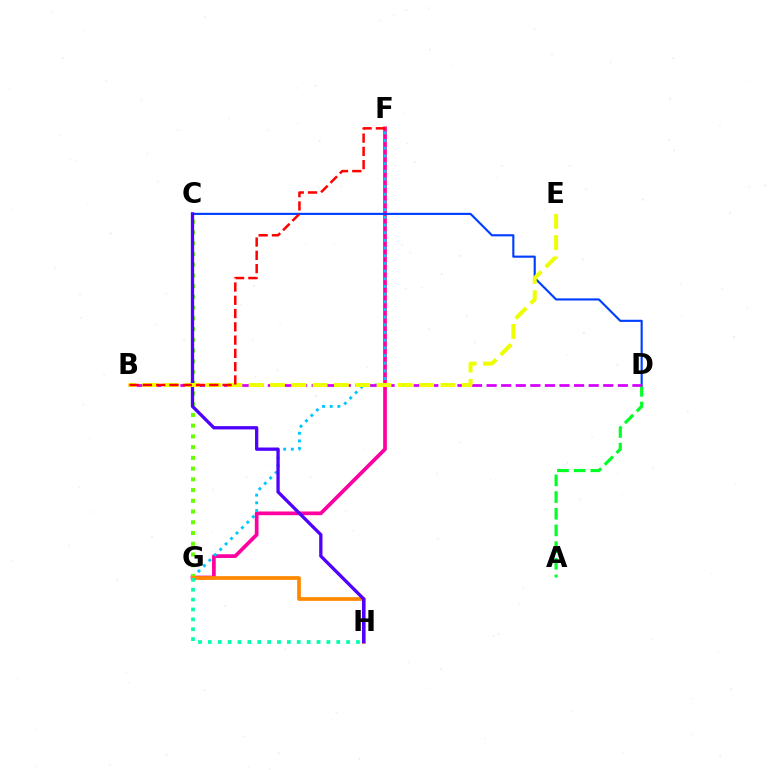{('F', 'G'): [{'color': '#ff00a0', 'line_style': 'solid', 'thickness': 2.68}, {'color': '#00c7ff', 'line_style': 'dotted', 'thickness': 2.09}], ('C', 'G'): [{'color': '#66ff00', 'line_style': 'dotted', 'thickness': 2.92}], ('G', 'H'): [{'color': '#ff8800', 'line_style': 'solid', 'thickness': 2.67}, {'color': '#00ffaf', 'line_style': 'dotted', 'thickness': 2.68}], ('C', 'D'): [{'color': '#003fff', 'line_style': 'solid', 'thickness': 1.54}], ('C', 'H'): [{'color': '#4f00ff', 'line_style': 'solid', 'thickness': 2.37}], ('A', 'D'): [{'color': '#00ff27', 'line_style': 'dashed', 'thickness': 2.27}], ('B', 'D'): [{'color': '#d600ff', 'line_style': 'dashed', 'thickness': 1.98}], ('B', 'E'): [{'color': '#eeff00', 'line_style': 'dashed', 'thickness': 2.89}], ('B', 'F'): [{'color': '#ff0000', 'line_style': 'dashed', 'thickness': 1.8}]}